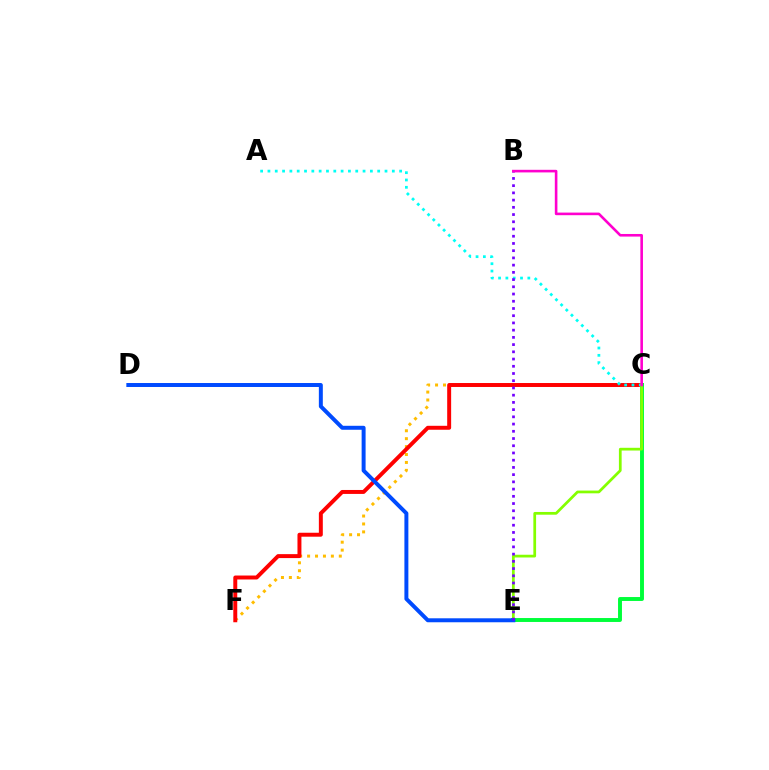{('C', 'F'): [{'color': '#ffbd00', 'line_style': 'dotted', 'thickness': 2.15}, {'color': '#ff0000', 'line_style': 'solid', 'thickness': 2.84}], ('C', 'E'): [{'color': '#00ff39', 'line_style': 'solid', 'thickness': 2.83}, {'color': '#84ff00', 'line_style': 'solid', 'thickness': 1.97}], ('A', 'C'): [{'color': '#00fff6', 'line_style': 'dotted', 'thickness': 1.99}], ('D', 'E'): [{'color': '#004bff', 'line_style': 'solid', 'thickness': 2.86}], ('B', 'E'): [{'color': '#7200ff', 'line_style': 'dotted', 'thickness': 1.96}], ('B', 'C'): [{'color': '#ff00cf', 'line_style': 'solid', 'thickness': 1.88}]}